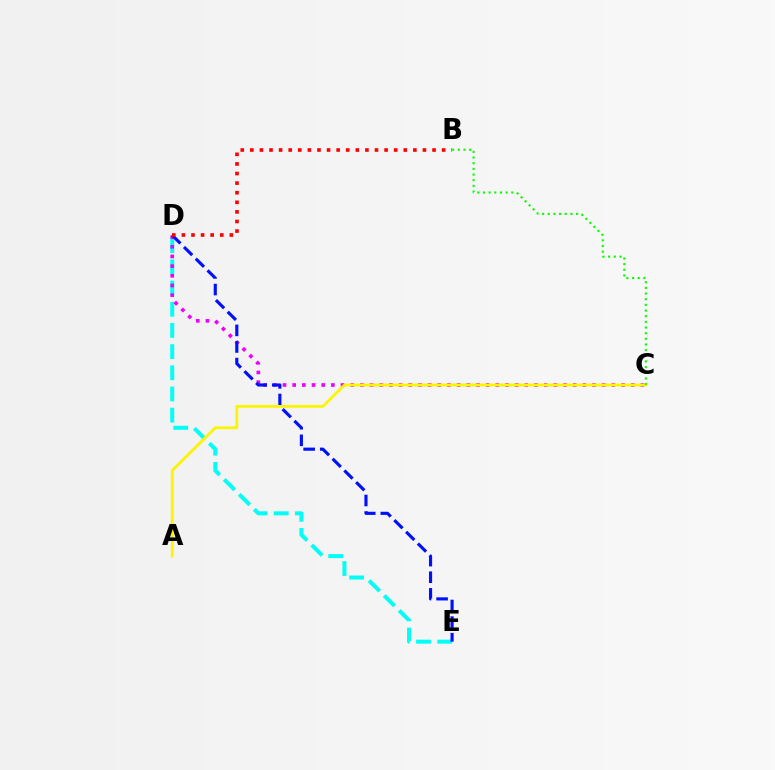{('D', 'E'): [{'color': '#00fff6', 'line_style': 'dashed', 'thickness': 2.88}, {'color': '#0010ff', 'line_style': 'dashed', 'thickness': 2.25}], ('C', 'D'): [{'color': '#ee00ff', 'line_style': 'dotted', 'thickness': 2.63}], ('A', 'C'): [{'color': '#fcf500', 'line_style': 'solid', 'thickness': 2.01}], ('B', 'D'): [{'color': '#ff0000', 'line_style': 'dotted', 'thickness': 2.61}], ('B', 'C'): [{'color': '#08ff00', 'line_style': 'dotted', 'thickness': 1.54}]}